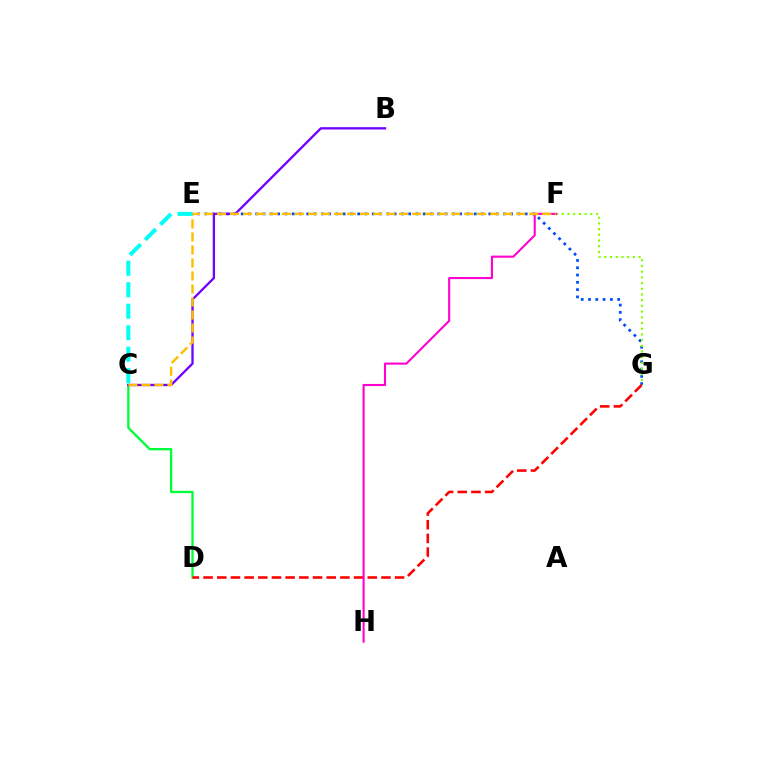{('C', 'D'): [{'color': '#00ff39', 'line_style': 'solid', 'thickness': 1.68}], ('E', 'G'): [{'color': '#004bff', 'line_style': 'dotted', 'thickness': 1.98}], ('F', 'G'): [{'color': '#84ff00', 'line_style': 'dotted', 'thickness': 1.55}], ('D', 'G'): [{'color': '#ff0000', 'line_style': 'dashed', 'thickness': 1.86}], ('B', 'C'): [{'color': '#7200ff', 'line_style': 'solid', 'thickness': 1.66}], ('F', 'H'): [{'color': '#ff00cf', 'line_style': 'solid', 'thickness': 1.51}], ('C', 'F'): [{'color': '#ffbd00', 'line_style': 'dashed', 'thickness': 1.77}], ('C', 'E'): [{'color': '#00fff6', 'line_style': 'dashed', 'thickness': 2.92}]}